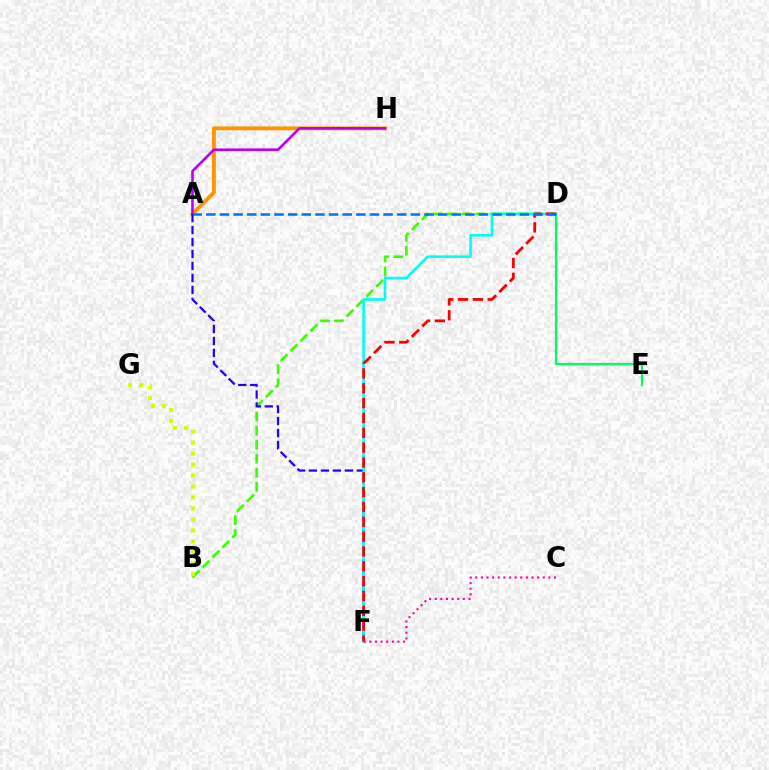{('A', 'H'): [{'color': '#ff9400', 'line_style': 'solid', 'thickness': 2.78}, {'color': '#b900ff', 'line_style': 'solid', 'thickness': 1.88}], ('B', 'D'): [{'color': '#3dff00', 'line_style': 'dashed', 'thickness': 1.91}], ('B', 'G'): [{'color': '#d1ff00', 'line_style': 'dotted', 'thickness': 2.98}], ('A', 'F'): [{'color': '#2500ff', 'line_style': 'dashed', 'thickness': 1.63}], ('D', 'F'): [{'color': '#00fff6', 'line_style': 'solid', 'thickness': 1.91}, {'color': '#ff0000', 'line_style': 'dashed', 'thickness': 2.02}], ('D', 'E'): [{'color': '#00ff5c', 'line_style': 'solid', 'thickness': 1.62}], ('C', 'F'): [{'color': '#ff00ac', 'line_style': 'dotted', 'thickness': 1.53}], ('A', 'D'): [{'color': '#0074ff', 'line_style': 'dashed', 'thickness': 1.85}]}